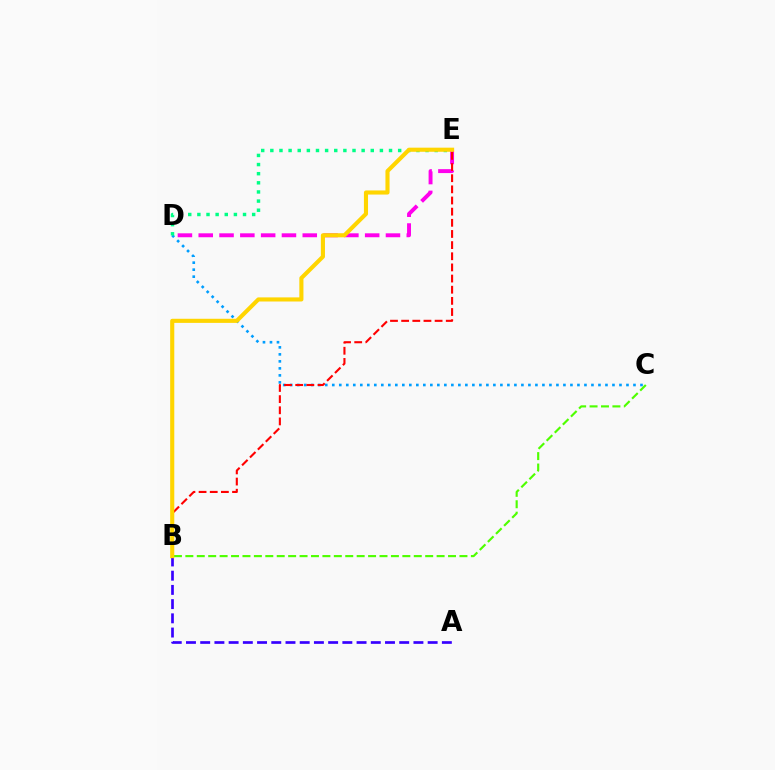{('C', 'D'): [{'color': '#009eff', 'line_style': 'dotted', 'thickness': 1.9}], ('A', 'B'): [{'color': '#3700ff', 'line_style': 'dashed', 'thickness': 1.93}], ('D', 'E'): [{'color': '#ff00ed', 'line_style': 'dashed', 'thickness': 2.83}, {'color': '#00ff86', 'line_style': 'dotted', 'thickness': 2.48}], ('B', 'C'): [{'color': '#4fff00', 'line_style': 'dashed', 'thickness': 1.55}], ('B', 'E'): [{'color': '#ff0000', 'line_style': 'dashed', 'thickness': 1.51}, {'color': '#ffd500', 'line_style': 'solid', 'thickness': 2.96}]}